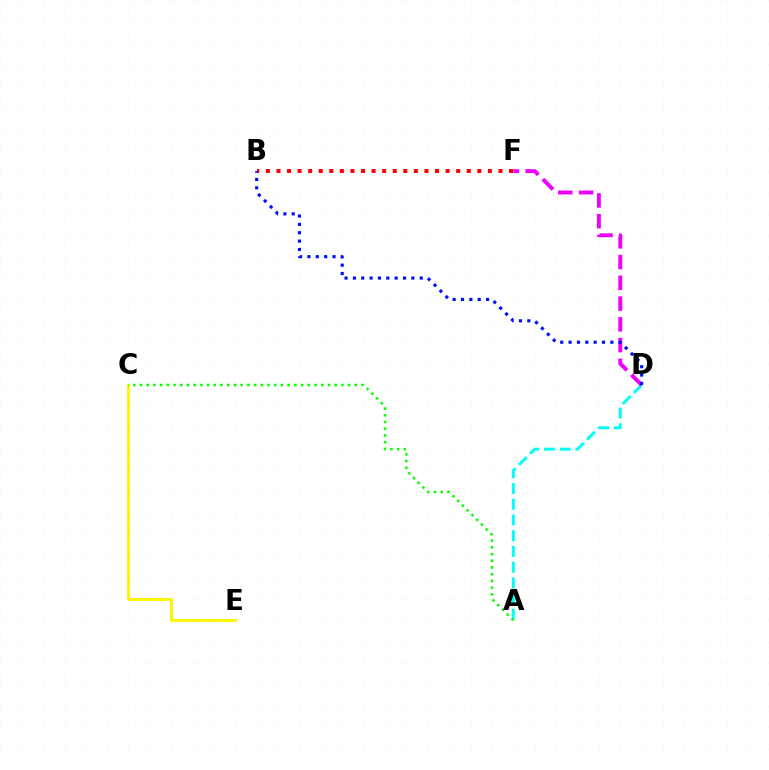{('C', 'E'): [{'color': '#fcf500', 'line_style': 'solid', 'thickness': 2.11}], ('B', 'F'): [{'color': '#ff0000', 'line_style': 'dotted', 'thickness': 2.87}], ('A', 'D'): [{'color': '#00fff6', 'line_style': 'dashed', 'thickness': 2.14}], ('A', 'C'): [{'color': '#08ff00', 'line_style': 'dotted', 'thickness': 1.82}], ('D', 'F'): [{'color': '#ee00ff', 'line_style': 'dashed', 'thickness': 2.82}], ('B', 'D'): [{'color': '#0010ff', 'line_style': 'dotted', 'thickness': 2.27}]}